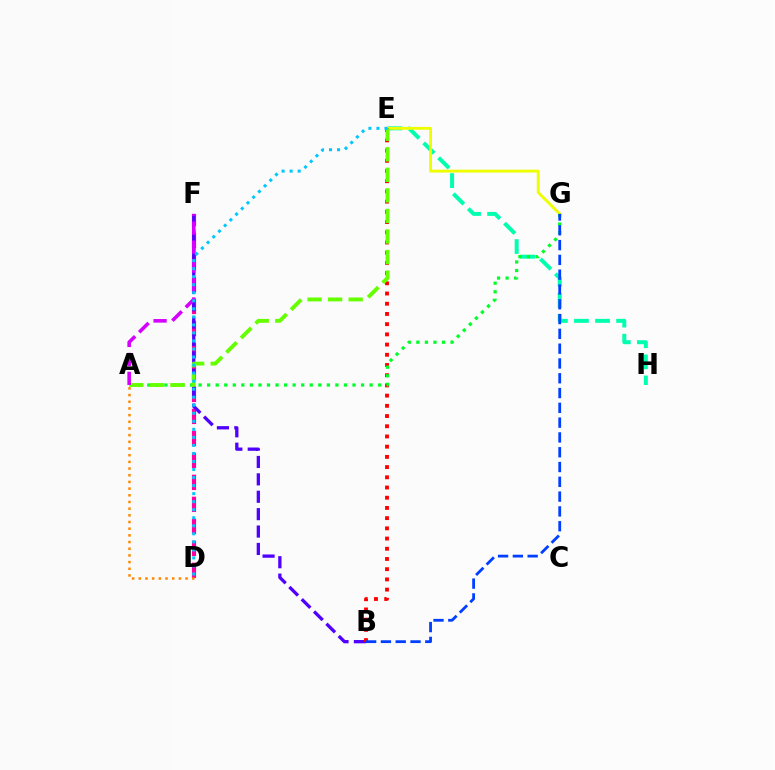{('E', 'H'): [{'color': '#00ffaf', 'line_style': 'dashed', 'thickness': 2.86}], ('D', 'F'): [{'color': '#ff00a0', 'line_style': 'dashed', 'thickness': 2.99}], ('E', 'G'): [{'color': '#eeff00', 'line_style': 'solid', 'thickness': 2.06}], ('B', 'F'): [{'color': '#4f00ff', 'line_style': 'dashed', 'thickness': 2.36}], ('B', 'E'): [{'color': '#ff0000', 'line_style': 'dotted', 'thickness': 2.77}], ('A', 'G'): [{'color': '#00ff27', 'line_style': 'dotted', 'thickness': 2.32}], ('A', 'E'): [{'color': '#66ff00', 'line_style': 'dashed', 'thickness': 2.79}], ('B', 'G'): [{'color': '#003fff', 'line_style': 'dashed', 'thickness': 2.01}], ('A', 'F'): [{'color': '#d600ff', 'line_style': 'dashed', 'thickness': 2.58}], ('D', 'E'): [{'color': '#00c7ff', 'line_style': 'dotted', 'thickness': 2.18}], ('A', 'D'): [{'color': '#ff8800', 'line_style': 'dotted', 'thickness': 1.81}]}